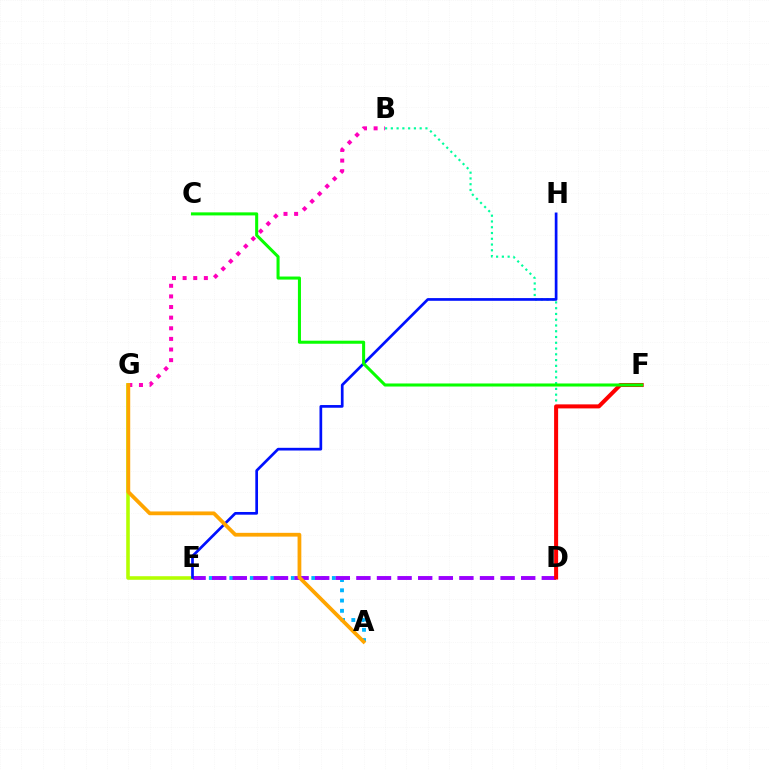{('B', 'G'): [{'color': '#ff00bd', 'line_style': 'dotted', 'thickness': 2.89}], ('B', 'D'): [{'color': '#00ff9d', 'line_style': 'dotted', 'thickness': 1.57}], ('A', 'E'): [{'color': '#00b5ff', 'line_style': 'dotted', 'thickness': 2.79}], ('E', 'G'): [{'color': '#b3ff00', 'line_style': 'solid', 'thickness': 2.57}], ('D', 'E'): [{'color': '#9b00ff', 'line_style': 'dashed', 'thickness': 2.8}], ('D', 'F'): [{'color': '#ff0000', 'line_style': 'solid', 'thickness': 2.9}], ('E', 'H'): [{'color': '#0010ff', 'line_style': 'solid', 'thickness': 1.94}], ('A', 'G'): [{'color': '#ffa500', 'line_style': 'solid', 'thickness': 2.71}], ('C', 'F'): [{'color': '#08ff00', 'line_style': 'solid', 'thickness': 2.2}]}